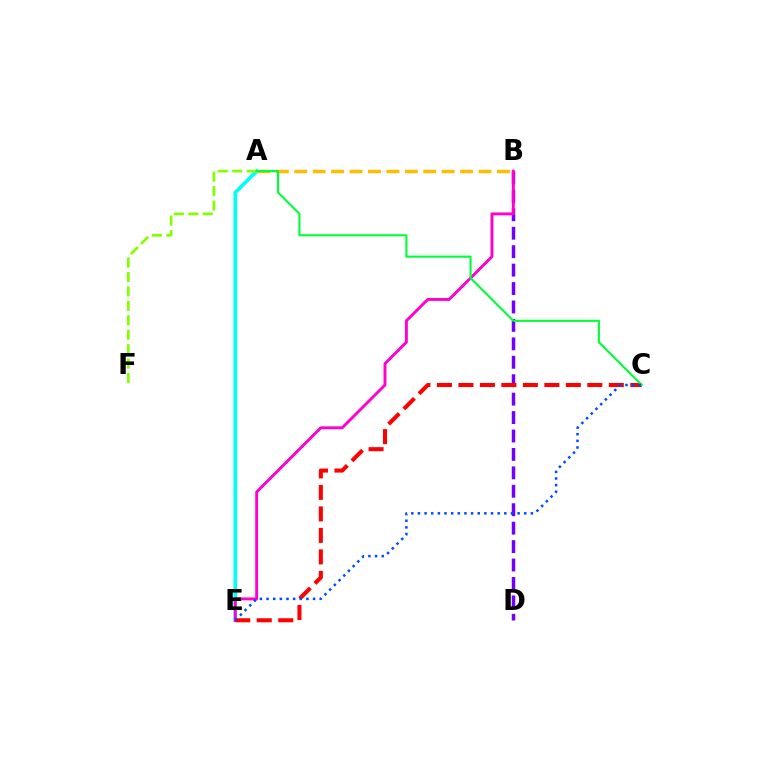{('A', 'B'): [{'color': '#ffbd00', 'line_style': 'dashed', 'thickness': 2.5}], ('A', 'E'): [{'color': '#00fff6', 'line_style': 'solid', 'thickness': 2.65}], ('A', 'F'): [{'color': '#84ff00', 'line_style': 'dashed', 'thickness': 1.96}], ('B', 'D'): [{'color': '#7200ff', 'line_style': 'dashed', 'thickness': 2.5}], ('B', 'E'): [{'color': '#ff00cf', 'line_style': 'solid', 'thickness': 2.08}], ('C', 'E'): [{'color': '#ff0000', 'line_style': 'dashed', 'thickness': 2.92}, {'color': '#004bff', 'line_style': 'dotted', 'thickness': 1.81}], ('A', 'C'): [{'color': '#00ff39', 'line_style': 'solid', 'thickness': 1.52}]}